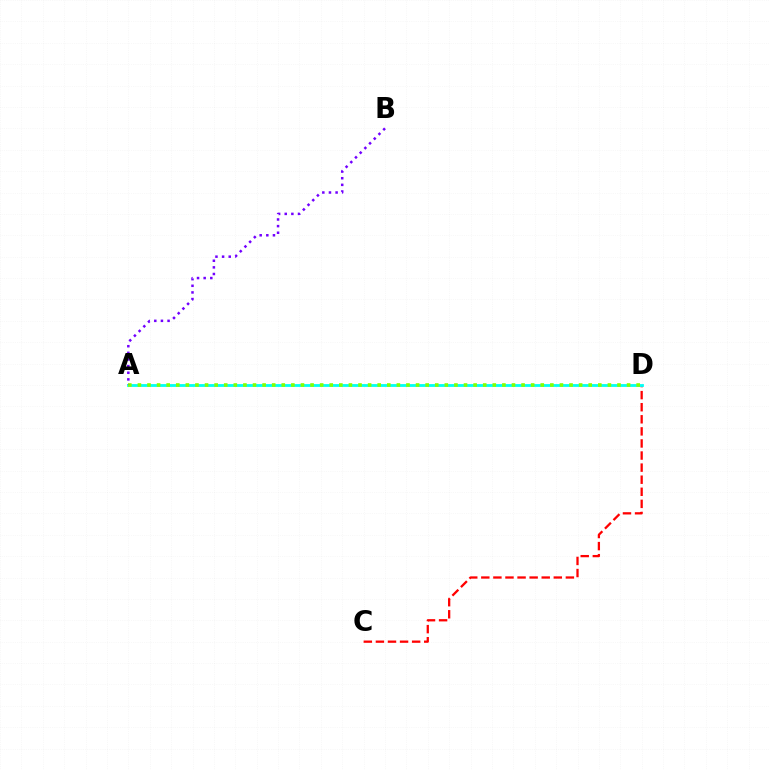{('C', 'D'): [{'color': '#ff0000', 'line_style': 'dashed', 'thickness': 1.64}], ('A', 'D'): [{'color': '#00fff6', 'line_style': 'solid', 'thickness': 2.02}, {'color': '#84ff00', 'line_style': 'dotted', 'thickness': 2.61}], ('A', 'B'): [{'color': '#7200ff', 'line_style': 'dotted', 'thickness': 1.8}]}